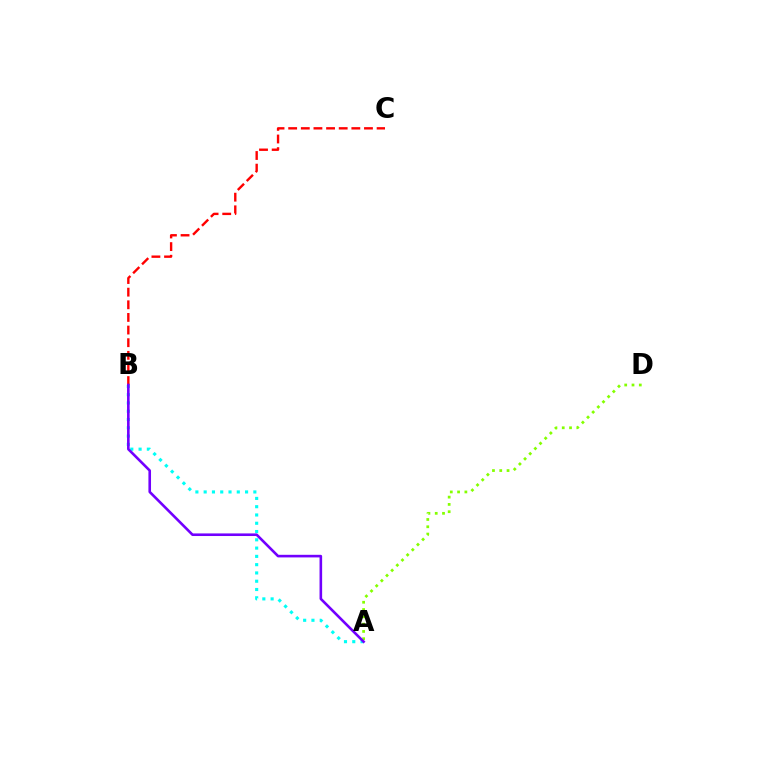{('A', 'B'): [{'color': '#00fff6', 'line_style': 'dotted', 'thickness': 2.25}, {'color': '#7200ff', 'line_style': 'solid', 'thickness': 1.88}], ('B', 'C'): [{'color': '#ff0000', 'line_style': 'dashed', 'thickness': 1.72}], ('A', 'D'): [{'color': '#84ff00', 'line_style': 'dotted', 'thickness': 1.98}]}